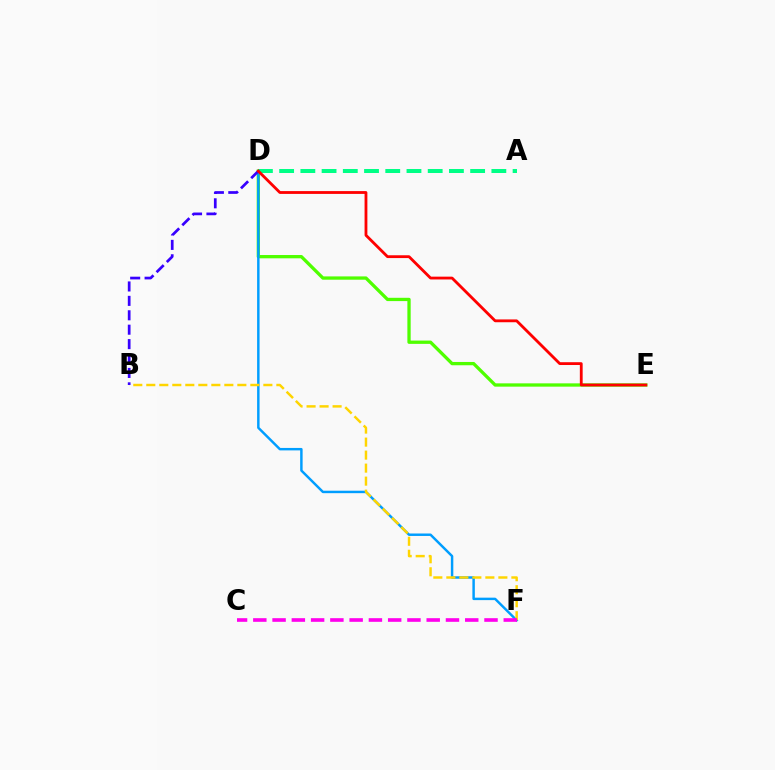{('D', 'E'): [{'color': '#4fff00', 'line_style': 'solid', 'thickness': 2.37}, {'color': '#ff0000', 'line_style': 'solid', 'thickness': 2.03}], ('A', 'D'): [{'color': '#00ff86', 'line_style': 'dashed', 'thickness': 2.88}], ('D', 'F'): [{'color': '#009eff', 'line_style': 'solid', 'thickness': 1.77}], ('B', 'F'): [{'color': '#ffd500', 'line_style': 'dashed', 'thickness': 1.77}], ('C', 'F'): [{'color': '#ff00ed', 'line_style': 'dashed', 'thickness': 2.62}], ('B', 'D'): [{'color': '#3700ff', 'line_style': 'dashed', 'thickness': 1.96}]}